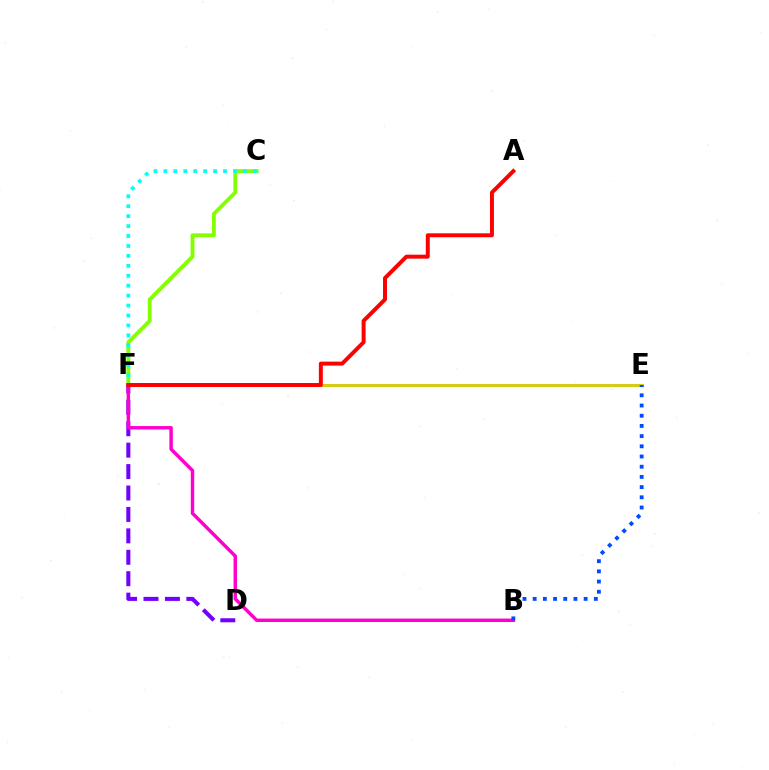{('C', 'F'): [{'color': '#84ff00', 'line_style': 'solid', 'thickness': 2.77}, {'color': '#00fff6', 'line_style': 'dotted', 'thickness': 2.7}], ('E', 'F'): [{'color': '#00ff39', 'line_style': 'solid', 'thickness': 1.81}, {'color': '#ffbd00', 'line_style': 'solid', 'thickness': 1.84}], ('D', 'F'): [{'color': '#7200ff', 'line_style': 'dashed', 'thickness': 2.91}], ('B', 'F'): [{'color': '#ff00cf', 'line_style': 'solid', 'thickness': 2.48}], ('B', 'E'): [{'color': '#004bff', 'line_style': 'dotted', 'thickness': 2.77}], ('A', 'F'): [{'color': '#ff0000', 'line_style': 'solid', 'thickness': 2.85}]}